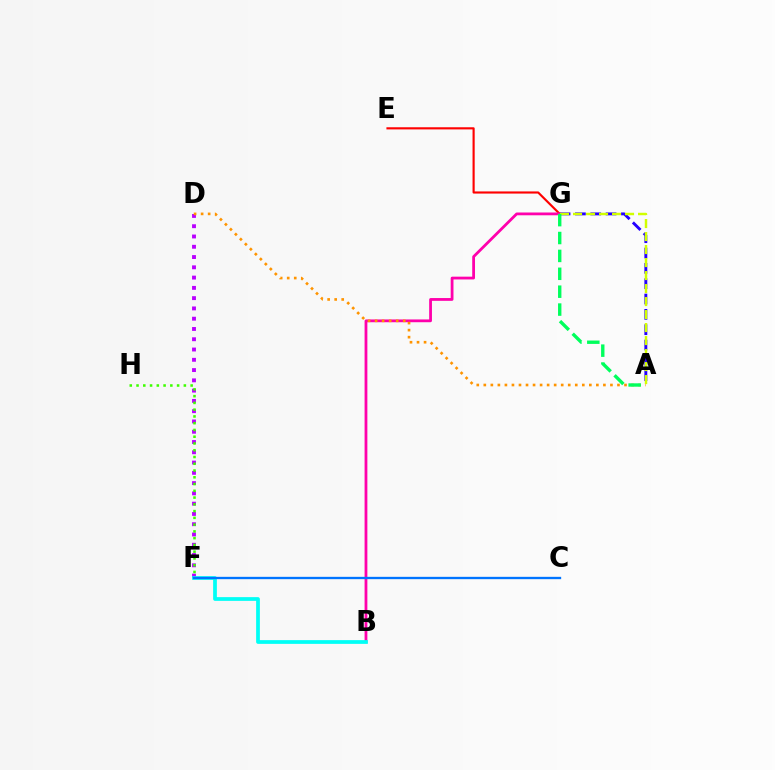{('E', 'G'): [{'color': '#ff0000', 'line_style': 'solid', 'thickness': 1.54}], ('D', 'F'): [{'color': '#b900ff', 'line_style': 'dotted', 'thickness': 2.79}], ('A', 'G'): [{'color': '#2500ff', 'line_style': 'dashed', 'thickness': 2.08}, {'color': '#d1ff00', 'line_style': 'dashed', 'thickness': 1.77}, {'color': '#00ff5c', 'line_style': 'dashed', 'thickness': 2.43}], ('B', 'G'): [{'color': '#ff00ac', 'line_style': 'solid', 'thickness': 2.01}], ('A', 'D'): [{'color': '#ff9400', 'line_style': 'dotted', 'thickness': 1.91}], ('F', 'H'): [{'color': '#3dff00', 'line_style': 'dotted', 'thickness': 1.84}], ('B', 'F'): [{'color': '#00fff6', 'line_style': 'solid', 'thickness': 2.69}], ('C', 'F'): [{'color': '#0074ff', 'line_style': 'solid', 'thickness': 1.68}]}